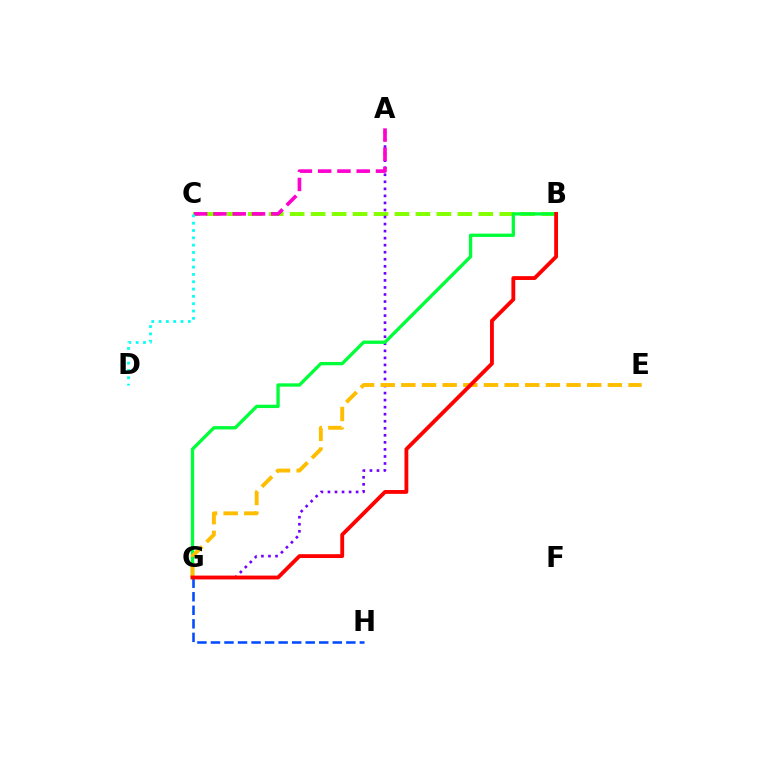{('B', 'C'): [{'color': '#84ff00', 'line_style': 'dashed', 'thickness': 2.85}], ('G', 'H'): [{'color': '#004bff', 'line_style': 'dashed', 'thickness': 1.84}], ('A', 'G'): [{'color': '#7200ff', 'line_style': 'dotted', 'thickness': 1.91}], ('B', 'G'): [{'color': '#00ff39', 'line_style': 'solid', 'thickness': 2.39}, {'color': '#ff0000', 'line_style': 'solid', 'thickness': 2.76}], ('A', 'C'): [{'color': '#ff00cf', 'line_style': 'dashed', 'thickness': 2.62}], ('E', 'G'): [{'color': '#ffbd00', 'line_style': 'dashed', 'thickness': 2.81}], ('C', 'D'): [{'color': '#00fff6', 'line_style': 'dotted', 'thickness': 1.99}]}